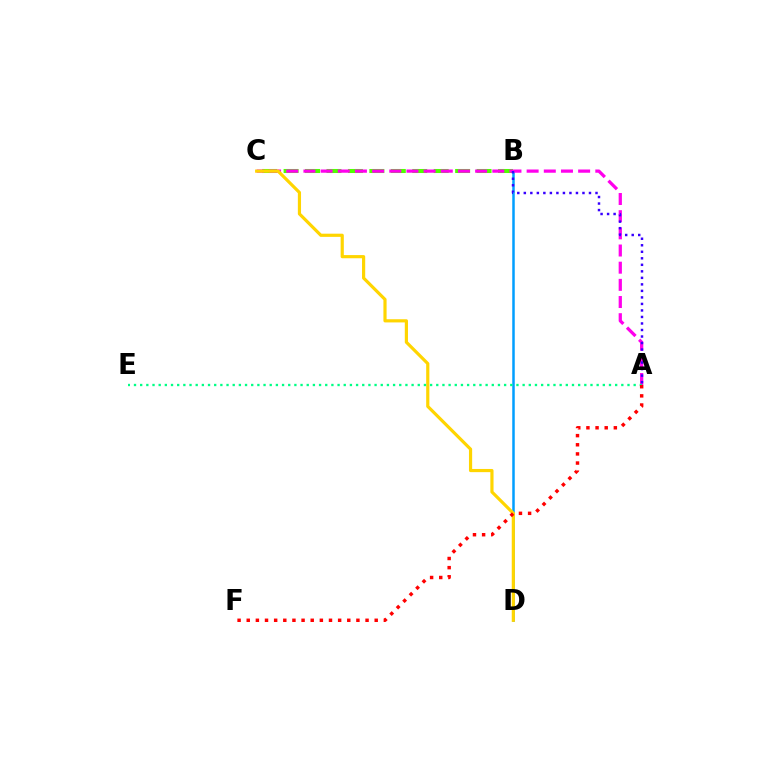{('B', 'C'): [{'color': '#4fff00', 'line_style': 'dashed', 'thickness': 2.91}], ('B', 'D'): [{'color': '#009eff', 'line_style': 'solid', 'thickness': 1.8}], ('A', 'C'): [{'color': '#ff00ed', 'line_style': 'dashed', 'thickness': 2.33}], ('C', 'D'): [{'color': '#ffd500', 'line_style': 'solid', 'thickness': 2.29}], ('A', 'E'): [{'color': '#00ff86', 'line_style': 'dotted', 'thickness': 1.68}], ('A', 'F'): [{'color': '#ff0000', 'line_style': 'dotted', 'thickness': 2.48}], ('A', 'B'): [{'color': '#3700ff', 'line_style': 'dotted', 'thickness': 1.77}]}